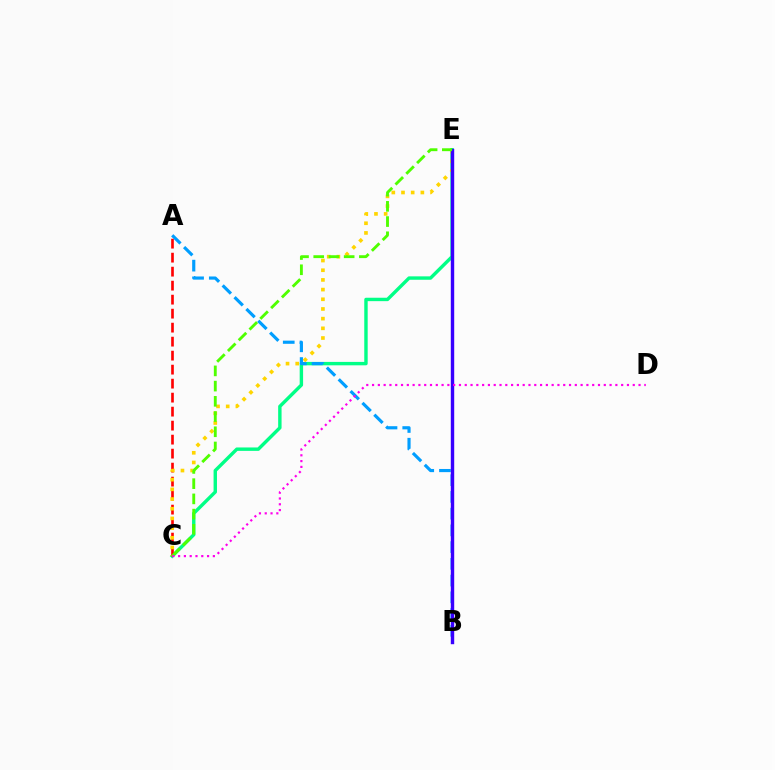{('C', 'E'): [{'color': '#00ff86', 'line_style': 'solid', 'thickness': 2.45}, {'color': '#ffd500', 'line_style': 'dotted', 'thickness': 2.63}, {'color': '#4fff00', 'line_style': 'dashed', 'thickness': 2.07}], ('A', 'B'): [{'color': '#009eff', 'line_style': 'dashed', 'thickness': 2.27}], ('A', 'C'): [{'color': '#ff0000', 'line_style': 'dashed', 'thickness': 1.9}], ('B', 'E'): [{'color': '#3700ff', 'line_style': 'solid', 'thickness': 2.45}], ('C', 'D'): [{'color': '#ff00ed', 'line_style': 'dotted', 'thickness': 1.57}]}